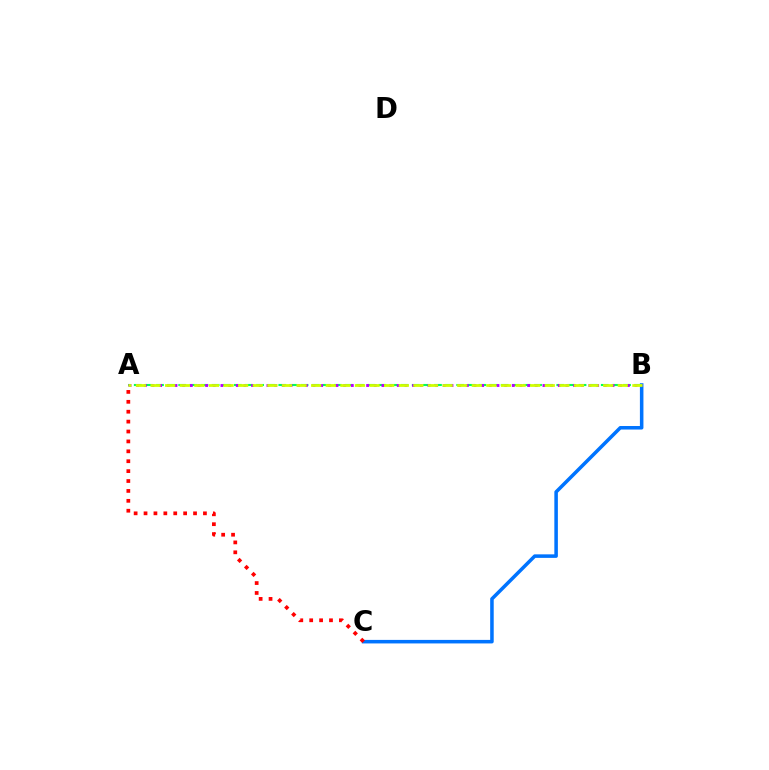{('B', 'C'): [{'color': '#0074ff', 'line_style': 'solid', 'thickness': 2.54}], ('A', 'C'): [{'color': '#ff0000', 'line_style': 'dotted', 'thickness': 2.69}], ('A', 'B'): [{'color': '#00ff5c', 'line_style': 'dashed', 'thickness': 1.51}, {'color': '#b900ff', 'line_style': 'dotted', 'thickness': 2.08}, {'color': '#d1ff00', 'line_style': 'dashed', 'thickness': 1.98}]}